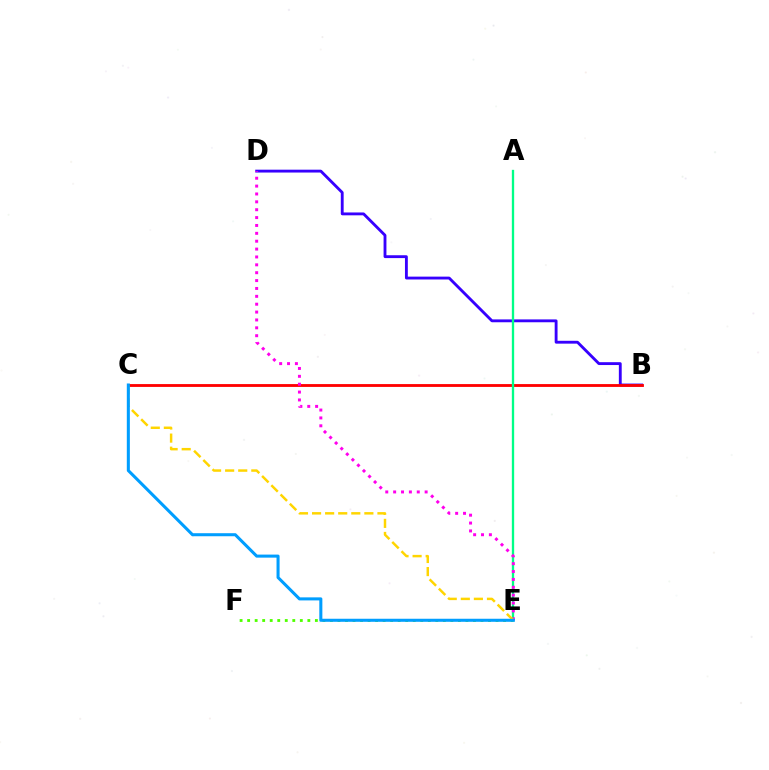{('B', 'D'): [{'color': '#3700ff', 'line_style': 'solid', 'thickness': 2.05}], ('E', 'F'): [{'color': '#4fff00', 'line_style': 'dotted', 'thickness': 2.05}], ('B', 'C'): [{'color': '#ff0000', 'line_style': 'solid', 'thickness': 2.04}], ('A', 'E'): [{'color': '#00ff86', 'line_style': 'solid', 'thickness': 1.67}], ('D', 'E'): [{'color': '#ff00ed', 'line_style': 'dotted', 'thickness': 2.14}], ('C', 'E'): [{'color': '#ffd500', 'line_style': 'dashed', 'thickness': 1.78}, {'color': '#009eff', 'line_style': 'solid', 'thickness': 2.2}]}